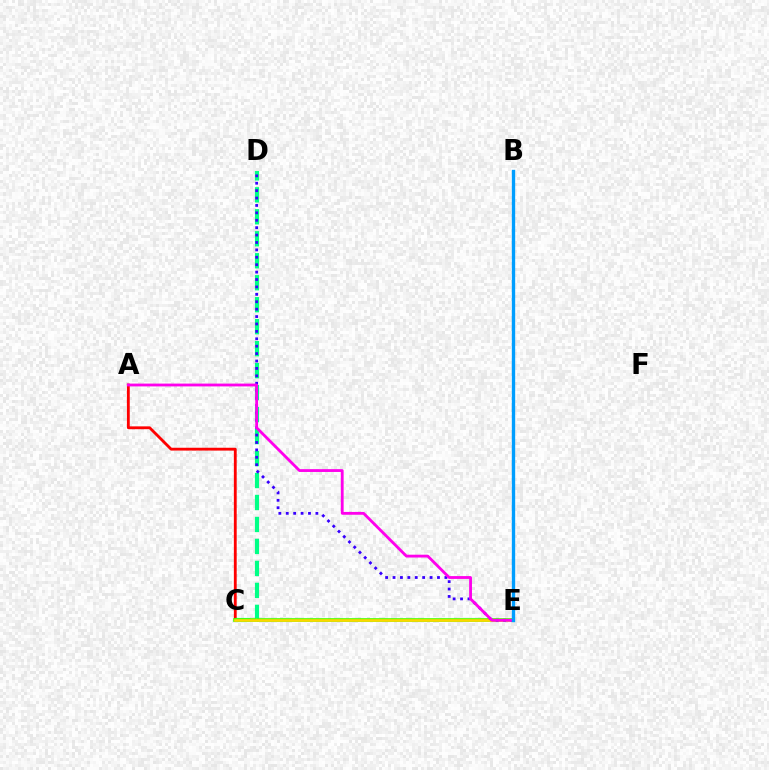{('A', 'C'): [{'color': '#ff0000', 'line_style': 'solid', 'thickness': 2.04}], ('C', 'D'): [{'color': '#00ff86', 'line_style': 'dashed', 'thickness': 2.99}], ('C', 'E'): [{'color': '#4fff00', 'line_style': 'solid', 'thickness': 2.65}, {'color': '#ffd500', 'line_style': 'solid', 'thickness': 1.85}], ('D', 'E'): [{'color': '#3700ff', 'line_style': 'dotted', 'thickness': 2.01}], ('A', 'E'): [{'color': '#ff00ed', 'line_style': 'solid', 'thickness': 2.03}], ('B', 'E'): [{'color': '#009eff', 'line_style': 'solid', 'thickness': 2.41}]}